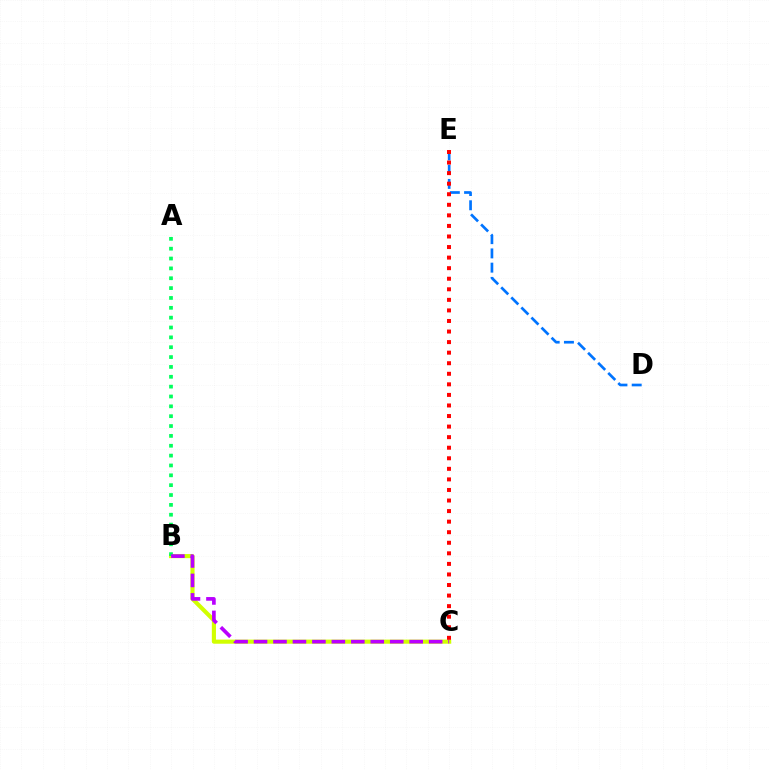{('B', 'C'): [{'color': '#d1ff00', 'line_style': 'solid', 'thickness': 2.97}, {'color': '#b900ff', 'line_style': 'dashed', 'thickness': 2.64}], ('A', 'B'): [{'color': '#00ff5c', 'line_style': 'dotted', 'thickness': 2.68}], ('D', 'E'): [{'color': '#0074ff', 'line_style': 'dashed', 'thickness': 1.94}], ('C', 'E'): [{'color': '#ff0000', 'line_style': 'dotted', 'thickness': 2.87}]}